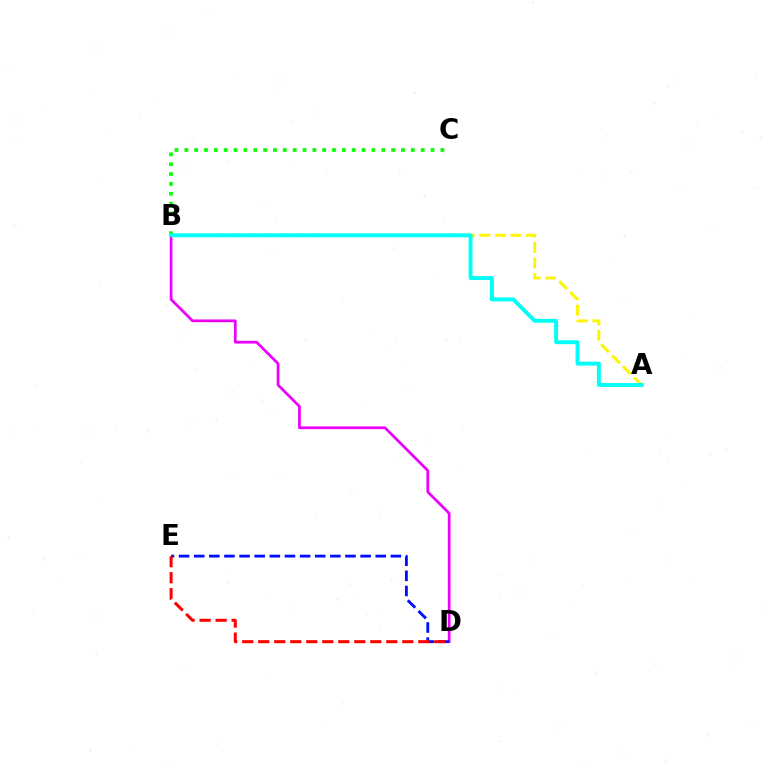{('B', 'C'): [{'color': '#08ff00', 'line_style': 'dotted', 'thickness': 2.68}], ('B', 'D'): [{'color': '#ee00ff', 'line_style': 'solid', 'thickness': 1.97}], ('A', 'B'): [{'color': '#fcf500', 'line_style': 'dashed', 'thickness': 2.11}, {'color': '#00fff6', 'line_style': 'solid', 'thickness': 2.81}], ('D', 'E'): [{'color': '#0010ff', 'line_style': 'dashed', 'thickness': 2.06}, {'color': '#ff0000', 'line_style': 'dashed', 'thickness': 2.17}]}